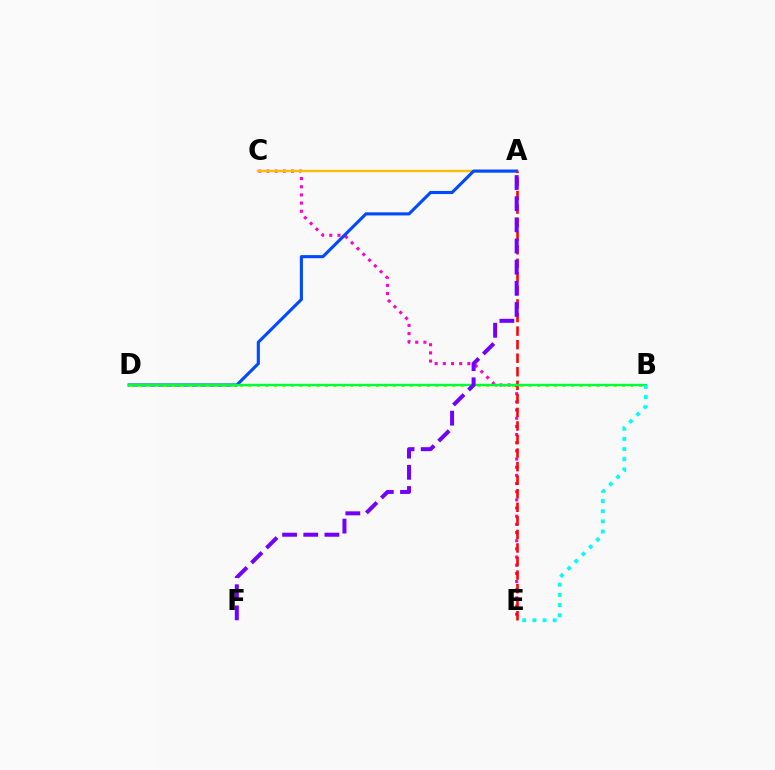{('C', 'E'): [{'color': '#ff00cf', 'line_style': 'dotted', 'thickness': 2.22}], ('A', 'C'): [{'color': '#ffbd00', 'line_style': 'solid', 'thickness': 1.69}], ('A', 'D'): [{'color': '#004bff', 'line_style': 'solid', 'thickness': 2.24}], ('B', 'D'): [{'color': '#84ff00', 'line_style': 'dotted', 'thickness': 2.31}, {'color': '#00ff39', 'line_style': 'solid', 'thickness': 1.7}], ('A', 'E'): [{'color': '#ff0000', 'line_style': 'dashed', 'thickness': 1.84}], ('B', 'E'): [{'color': '#00fff6', 'line_style': 'dotted', 'thickness': 2.76}], ('A', 'F'): [{'color': '#7200ff', 'line_style': 'dashed', 'thickness': 2.87}]}